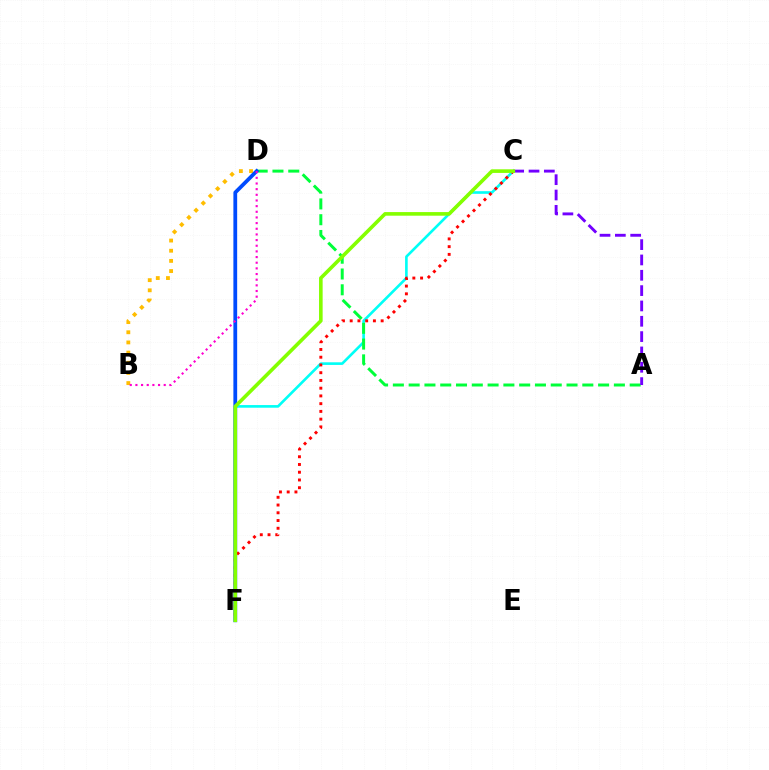{('B', 'D'): [{'color': '#ffbd00', 'line_style': 'dotted', 'thickness': 2.76}, {'color': '#ff00cf', 'line_style': 'dotted', 'thickness': 1.54}], ('C', 'F'): [{'color': '#00fff6', 'line_style': 'solid', 'thickness': 1.9}, {'color': '#ff0000', 'line_style': 'dotted', 'thickness': 2.1}, {'color': '#84ff00', 'line_style': 'solid', 'thickness': 2.6}], ('A', 'D'): [{'color': '#00ff39', 'line_style': 'dashed', 'thickness': 2.14}], ('D', 'F'): [{'color': '#004bff', 'line_style': 'solid', 'thickness': 2.72}], ('A', 'C'): [{'color': '#7200ff', 'line_style': 'dashed', 'thickness': 2.08}]}